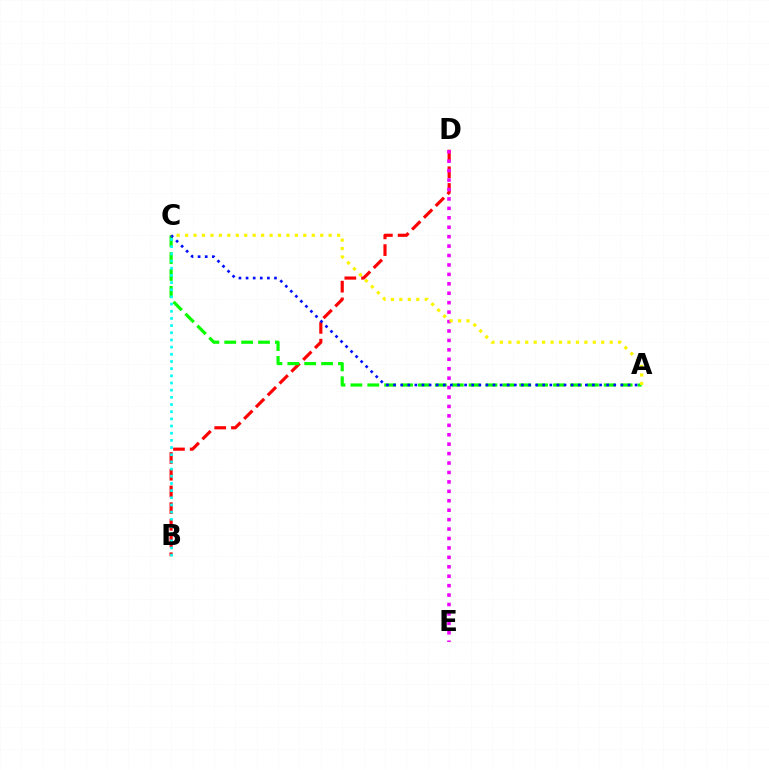{('B', 'D'): [{'color': '#ff0000', 'line_style': 'dashed', 'thickness': 2.27}], ('D', 'E'): [{'color': '#ee00ff', 'line_style': 'dotted', 'thickness': 2.56}], ('A', 'C'): [{'color': '#08ff00', 'line_style': 'dashed', 'thickness': 2.29}, {'color': '#0010ff', 'line_style': 'dotted', 'thickness': 1.93}, {'color': '#fcf500', 'line_style': 'dotted', 'thickness': 2.29}], ('B', 'C'): [{'color': '#00fff6', 'line_style': 'dotted', 'thickness': 1.95}]}